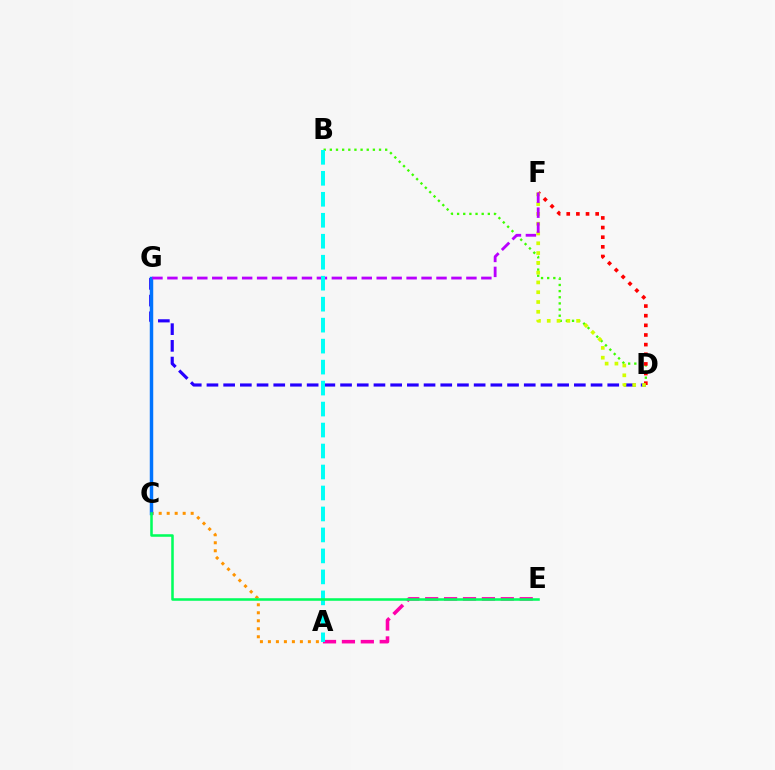{('A', 'C'): [{'color': '#ff9400', 'line_style': 'dotted', 'thickness': 2.17}], ('A', 'E'): [{'color': '#ff00ac', 'line_style': 'dashed', 'thickness': 2.57}], ('D', 'G'): [{'color': '#2500ff', 'line_style': 'dashed', 'thickness': 2.27}], ('B', 'D'): [{'color': '#3dff00', 'line_style': 'dotted', 'thickness': 1.67}], ('C', 'G'): [{'color': '#0074ff', 'line_style': 'solid', 'thickness': 2.49}], ('D', 'F'): [{'color': '#ff0000', 'line_style': 'dotted', 'thickness': 2.62}, {'color': '#d1ff00', 'line_style': 'dotted', 'thickness': 2.66}], ('F', 'G'): [{'color': '#b900ff', 'line_style': 'dashed', 'thickness': 2.03}], ('A', 'B'): [{'color': '#00fff6', 'line_style': 'dashed', 'thickness': 2.85}], ('C', 'E'): [{'color': '#00ff5c', 'line_style': 'solid', 'thickness': 1.83}]}